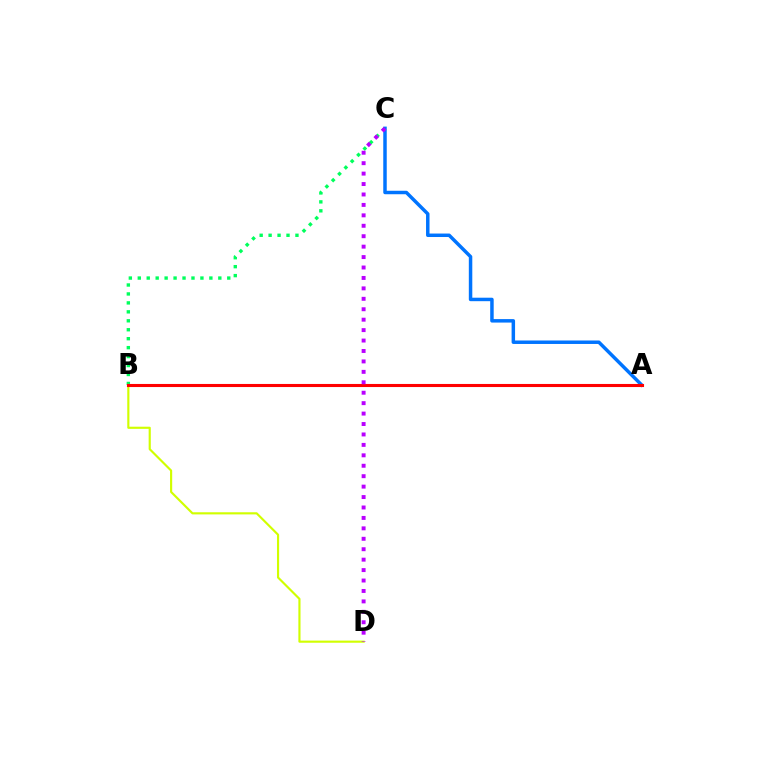{('B', 'C'): [{'color': '#00ff5c', 'line_style': 'dotted', 'thickness': 2.43}], ('A', 'C'): [{'color': '#0074ff', 'line_style': 'solid', 'thickness': 2.5}], ('B', 'D'): [{'color': '#d1ff00', 'line_style': 'solid', 'thickness': 1.55}], ('A', 'B'): [{'color': '#ff0000', 'line_style': 'solid', 'thickness': 2.22}], ('C', 'D'): [{'color': '#b900ff', 'line_style': 'dotted', 'thickness': 2.83}]}